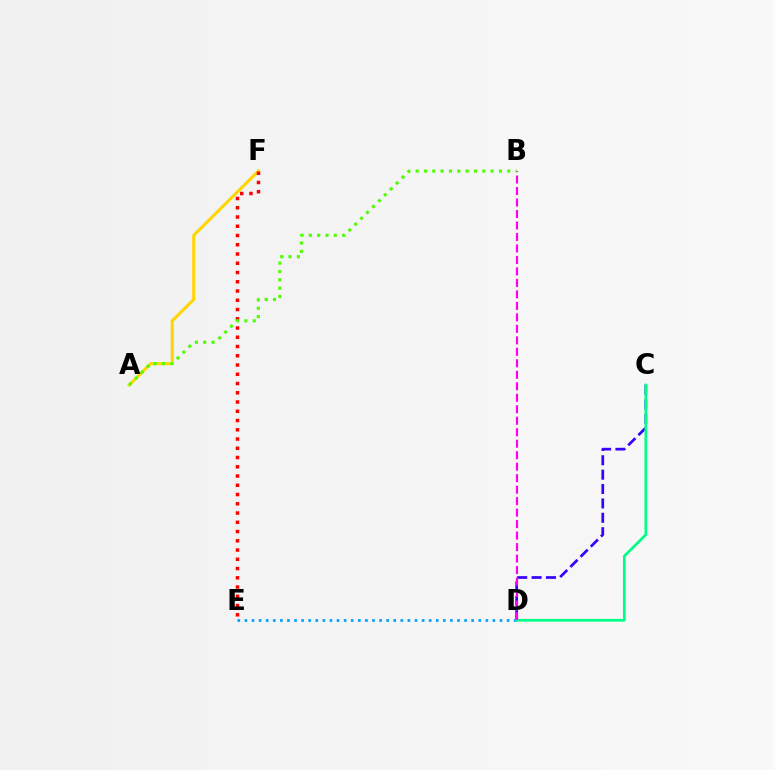{('C', 'D'): [{'color': '#3700ff', 'line_style': 'dashed', 'thickness': 1.95}, {'color': '#00ff86', 'line_style': 'solid', 'thickness': 1.93}], ('D', 'E'): [{'color': '#009eff', 'line_style': 'dotted', 'thickness': 1.93}], ('A', 'F'): [{'color': '#ffd500', 'line_style': 'solid', 'thickness': 2.19}], ('B', 'D'): [{'color': '#ff00ed', 'line_style': 'dashed', 'thickness': 1.56}], ('E', 'F'): [{'color': '#ff0000', 'line_style': 'dotted', 'thickness': 2.51}], ('A', 'B'): [{'color': '#4fff00', 'line_style': 'dotted', 'thickness': 2.26}]}